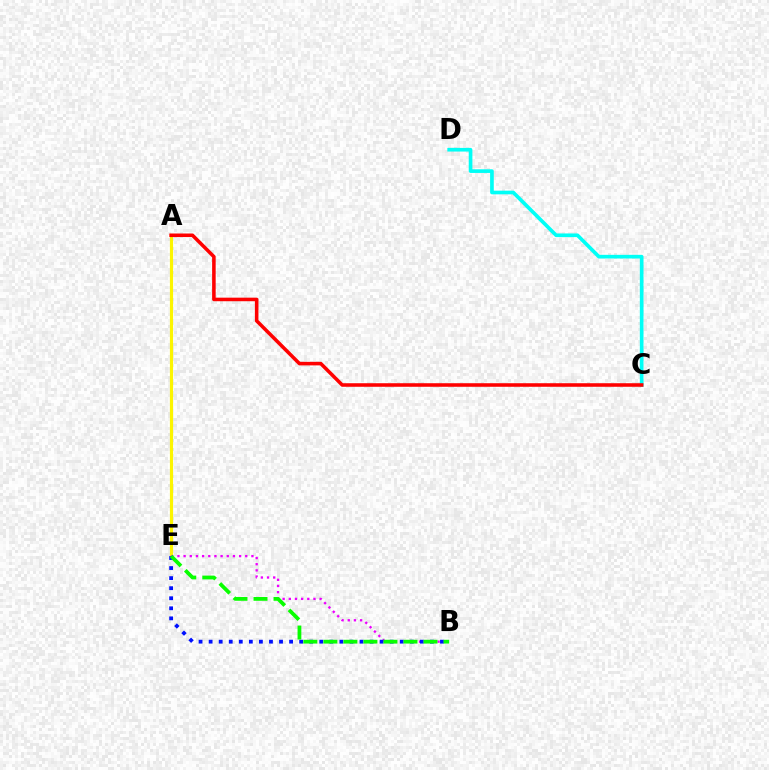{('A', 'E'): [{'color': '#fcf500', 'line_style': 'solid', 'thickness': 2.28}], ('C', 'D'): [{'color': '#00fff6', 'line_style': 'solid', 'thickness': 2.64}], ('B', 'E'): [{'color': '#ee00ff', 'line_style': 'dotted', 'thickness': 1.68}, {'color': '#0010ff', 'line_style': 'dotted', 'thickness': 2.73}, {'color': '#08ff00', 'line_style': 'dashed', 'thickness': 2.72}], ('A', 'C'): [{'color': '#ff0000', 'line_style': 'solid', 'thickness': 2.56}]}